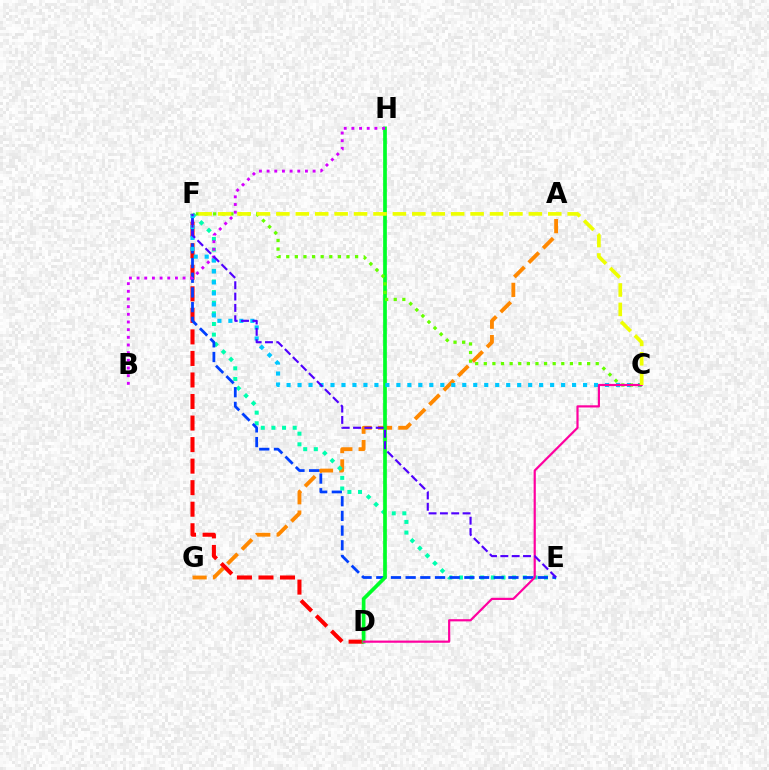{('A', 'G'): [{'color': '#ff8800', 'line_style': 'dashed', 'thickness': 2.77}], ('E', 'F'): [{'color': '#00ffaf', 'line_style': 'dotted', 'thickness': 2.89}, {'color': '#003fff', 'line_style': 'dashed', 'thickness': 1.99}, {'color': '#4f00ff', 'line_style': 'dashed', 'thickness': 1.54}], ('D', 'F'): [{'color': '#ff0000', 'line_style': 'dashed', 'thickness': 2.93}], ('D', 'H'): [{'color': '#00ff27', 'line_style': 'solid', 'thickness': 2.66}], ('C', 'F'): [{'color': '#00c7ff', 'line_style': 'dotted', 'thickness': 2.98}, {'color': '#66ff00', 'line_style': 'dotted', 'thickness': 2.34}, {'color': '#eeff00', 'line_style': 'dashed', 'thickness': 2.64}], ('B', 'H'): [{'color': '#d600ff', 'line_style': 'dotted', 'thickness': 2.08}], ('C', 'D'): [{'color': '#ff00a0', 'line_style': 'solid', 'thickness': 1.58}]}